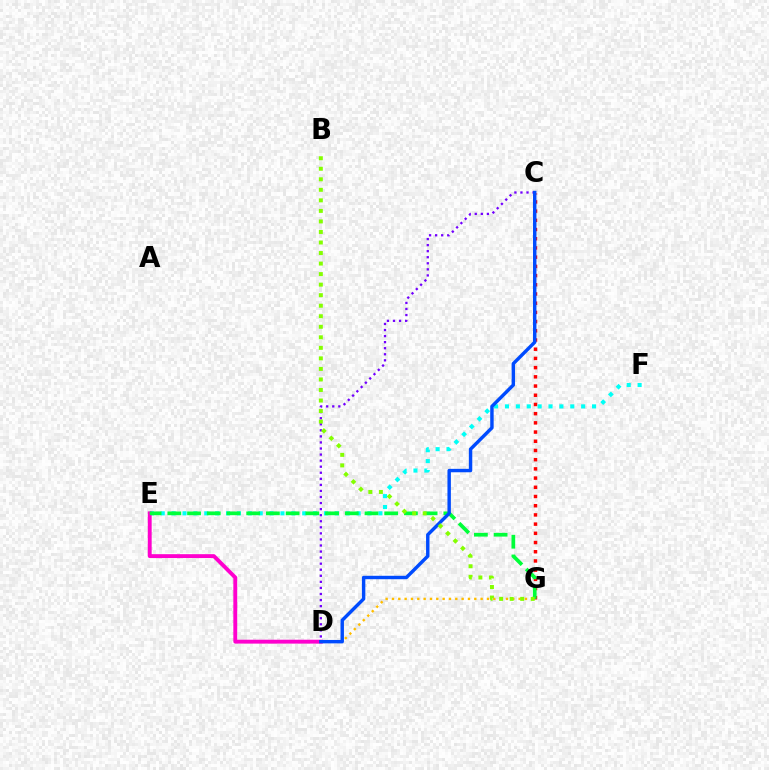{('C', 'G'): [{'color': '#ff0000', 'line_style': 'dotted', 'thickness': 2.5}], ('E', 'F'): [{'color': '#00fff6', 'line_style': 'dotted', 'thickness': 2.96}], ('D', 'E'): [{'color': '#ff00cf', 'line_style': 'solid', 'thickness': 2.8}], ('D', 'G'): [{'color': '#ffbd00', 'line_style': 'dotted', 'thickness': 1.72}], ('E', 'G'): [{'color': '#00ff39', 'line_style': 'dashed', 'thickness': 2.68}], ('C', 'D'): [{'color': '#7200ff', 'line_style': 'dotted', 'thickness': 1.65}, {'color': '#004bff', 'line_style': 'solid', 'thickness': 2.47}], ('B', 'G'): [{'color': '#84ff00', 'line_style': 'dotted', 'thickness': 2.86}]}